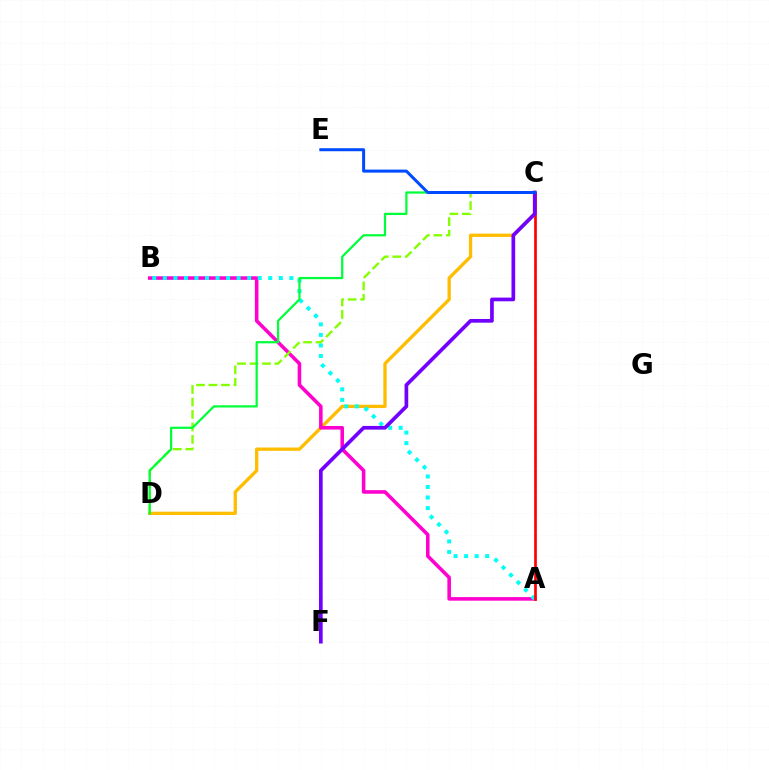{('C', 'D'): [{'color': '#ffbd00', 'line_style': 'solid', 'thickness': 2.38}, {'color': '#84ff00', 'line_style': 'dashed', 'thickness': 1.7}, {'color': '#00ff39', 'line_style': 'solid', 'thickness': 1.61}], ('A', 'B'): [{'color': '#ff00cf', 'line_style': 'solid', 'thickness': 2.57}, {'color': '#00fff6', 'line_style': 'dotted', 'thickness': 2.86}], ('A', 'C'): [{'color': '#ff0000', 'line_style': 'solid', 'thickness': 1.94}], ('C', 'F'): [{'color': '#7200ff', 'line_style': 'solid', 'thickness': 2.65}], ('C', 'E'): [{'color': '#004bff', 'line_style': 'solid', 'thickness': 2.18}]}